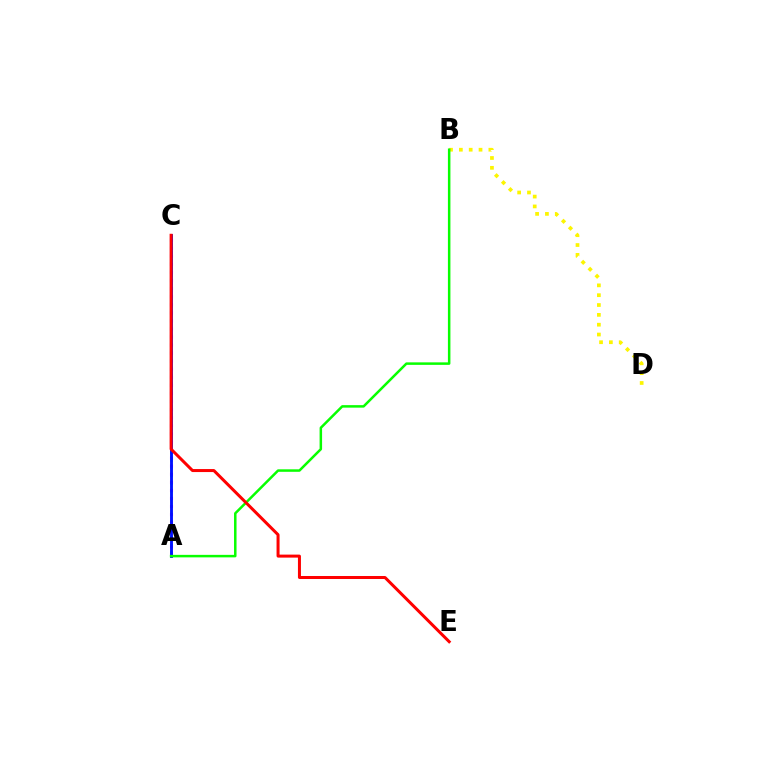{('A', 'C'): [{'color': '#00fff6', 'line_style': 'dotted', 'thickness': 2.09}, {'color': '#ee00ff', 'line_style': 'dotted', 'thickness': 2.19}, {'color': '#0010ff', 'line_style': 'solid', 'thickness': 2.07}], ('B', 'D'): [{'color': '#fcf500', 'line_style': 'dotted', 'thickness': 2.67}], ('A', 'B'): [{'color': '#08ff00', 'line_style': 'solid', 'thickness': 1.8}], ('C', 'E'): [{'color': '#ff0000', 'line_style': 'solid', 'thickness': 2.17}]}